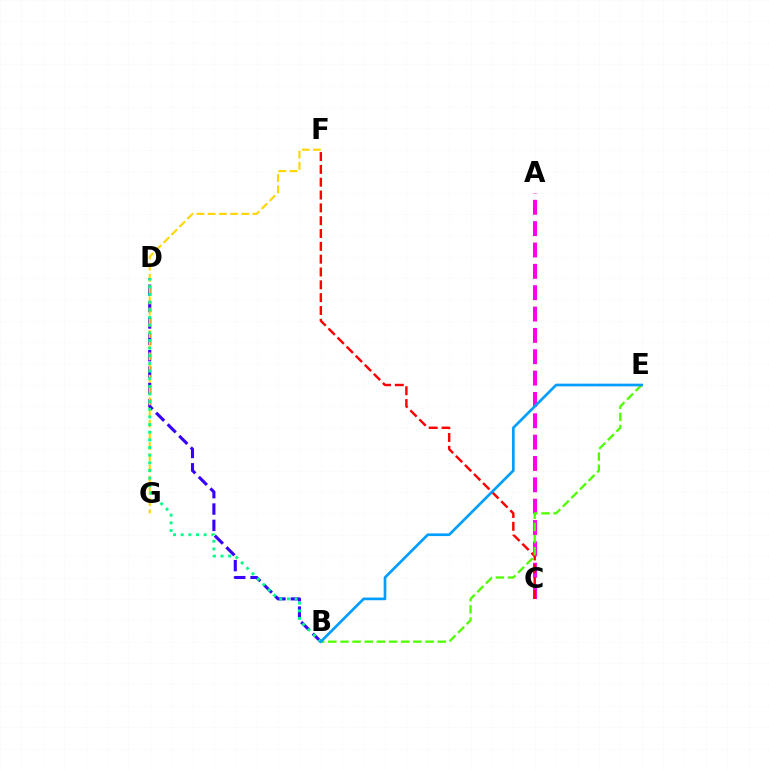{('B', 'D'): [{'color': '#3700ff', 'line_style': 'dashed', 'thickness': 2.22}, {'color': '#00ff86', 'line_style': 'dotted', 'thickness': 2.08}], ('A', 'C'): [{'color': '#ff00ed', 'line_style': 'dashed', 'thickness': 2.9}], ('C', 'F'): [{'color': '#ff0000', 'line_style': 'dashed', 'thickness': 1.74}], ('B', 'E'): [{'color': '#4fff00', 'line_style': 'dashed', 'thickness': 1.65}, {'color': '#009eff', 'line_style': 'solid', 'thickness': 1.93}], ('F', 'G'): [{'color': '#ffd500', 'line_style': 'dashed', 'thickness': 1.52}]}